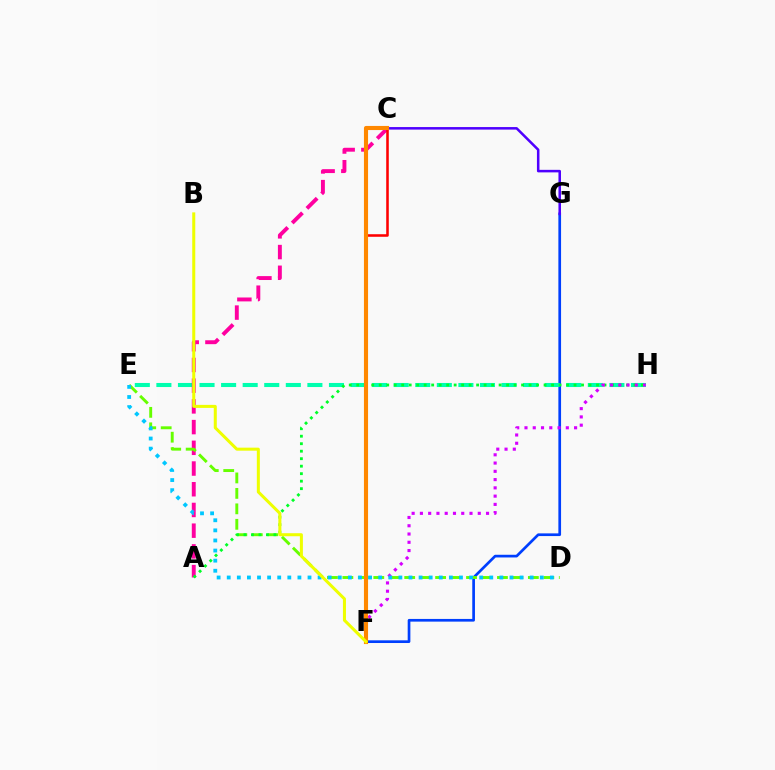{('F', 'G'): [{'color': '#003fff', 'line_style': 'solid', 'thickness': 1.94}], ('E', 'H'): [{'color': '#00ffaf', 'line_style': 'dashed', 'thickness': 2.93}], ('A', 'C'): [{'color': '#ff00a0', 'line_style': 'dashed', 'thickness': 2.81}], ('D', 'E'): [{'color': '#66ff00', 'line_style': 'dashed', 'thickness': 2.1}, {'color': '#00c7ff', 'line_style': 'dotted', 'thickness': 2.74}], ('A', 'H'): [{'color': '#00ff27', 'line_style': 'dotted', 'thickness': 2.04}], ('C', 'G'): [{'color': '#4f00ff', 'line_style': 'solid', 'thickness': 1.82}], ('F', 'H'): [{'color': '#d600ff', 'line_style': 'dotted', 'thickness': 2.25}], ('C', 'F'): [{'color': '#ff0000', 'line_style': 'solid', 'thickness': 1.85}, {'color': '#ff8800', 'line_style': 'solid', 'thickness': 2.96}], ('B', 'F'): [{'color': '#eeff00', 'line_style': 'solid', 'thickness': 2.18}]}